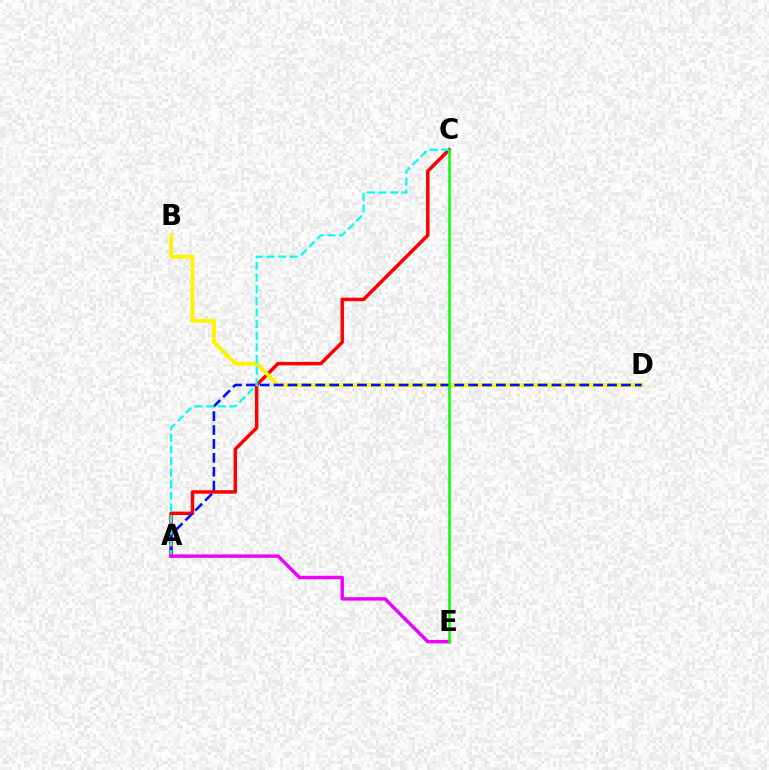{('A', 'C'): [{'color': '#ff0000', 'line_style': 'solid', 'thickness': 2.51}, {'color': '#00fff6', 'line_style': 'dashed', 'thickness': 1.58}], ('B', 'D'): [{'color': '#fcf500', 'line_style': 'solid', 'thickness': 2.77}], ('A', 'D'): [{'color': '#0010ff', 'line_style': 'dashed', 'thickness': 1.89}], ('A', 'E'): [{'color': '#ee00ff', 'line_style': 'solid', 'thickness': 2.47}], ('C', 'E'): [{'color': '#08ff00', 'line_style': 'solid', 'thickness': 1.81}]}